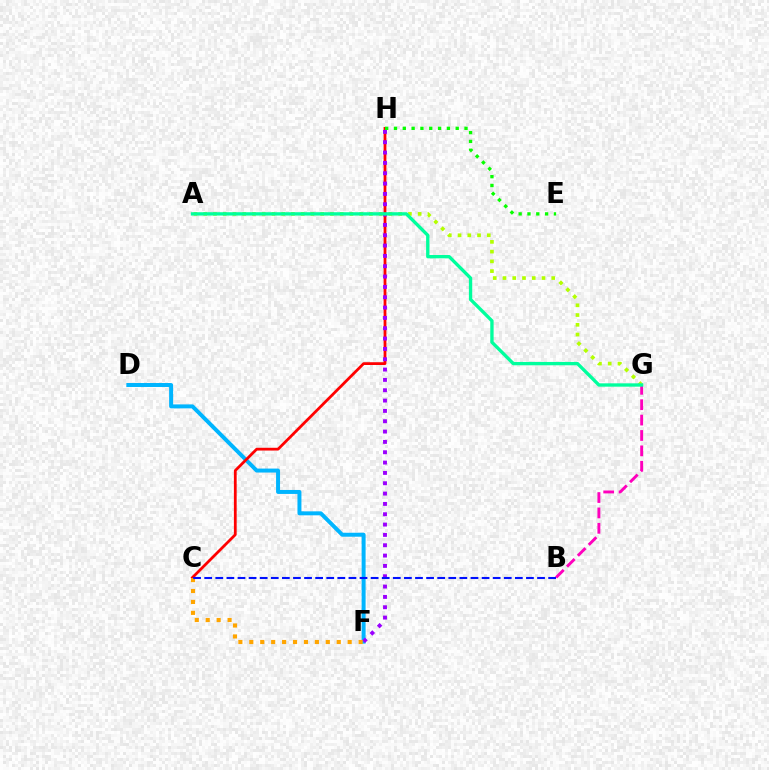{('D', 'F'): [{'color': '#00b5ff', 'line_style': 'solid', 'thickness': 2.86}], ('B', 'G'): [{'color': '#ff00bd', 'line_style': 'dashed', 'thickness': 2.09}], ('C', 'H'): [{'color': '#ff0000', 'line_style': 'solid', 'thickness': 1.99}], ('A', 'G'): [{'color': '#b3ff00', 'line_style': 'dotted', 'thickness': 2.65}, {'color': '#00ff9d', 'line_style': 'solid', 'thickness': 2.4}], ('F', 'H'): [{'color': '#9b00ff', 'line_style': 'dotted', 'thickness': 2.81}], ('E', 'H'): [{'color': '#08ff00', 'line_style': 'dotted', 'thickness': 2.4}], ('C', 'F'): [{'color': '#ffa500', 'line_style': 'dotted', 'thickness': 2.97}], ('B', 'C'): [{'color': '#0010ff', 'line_style': 'dashed', 'thickness': 1.51}]}